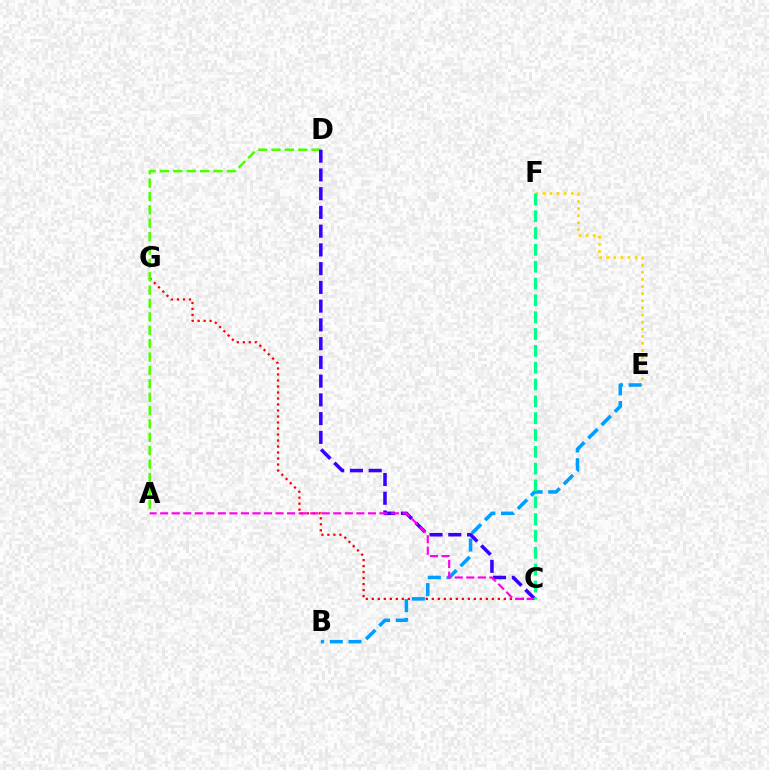{('C', 'G'): [{'color': '#ff0000', 'line_style': 'dotted', 'thickness': 1.63}], ('E', 'F'): [{'color': '#ffd500', 'line_style': 'dotted', 'thickness': 1.93}], ('A', 'D'): [{'color': '#4fff00', 'line_style': 'dashed', 'thickness': 1.82}], ('B', 'E'): [{'color': '#009eff', 'line_style': 'dashed', 'thickness': 2.54}], ('C', 'D'): [{'color': '#3700ff', 'line_style': 'dashed', 'thickness': 2.55}], ('A', 'C'): [{'color': '#ff00ed', 'line_style': 'dashed', 'thickness': 1.57}], ('C', 'F'): [{'color': '#00ff86', 'line_style': 'dashed', 'thickness': 2.29}]}